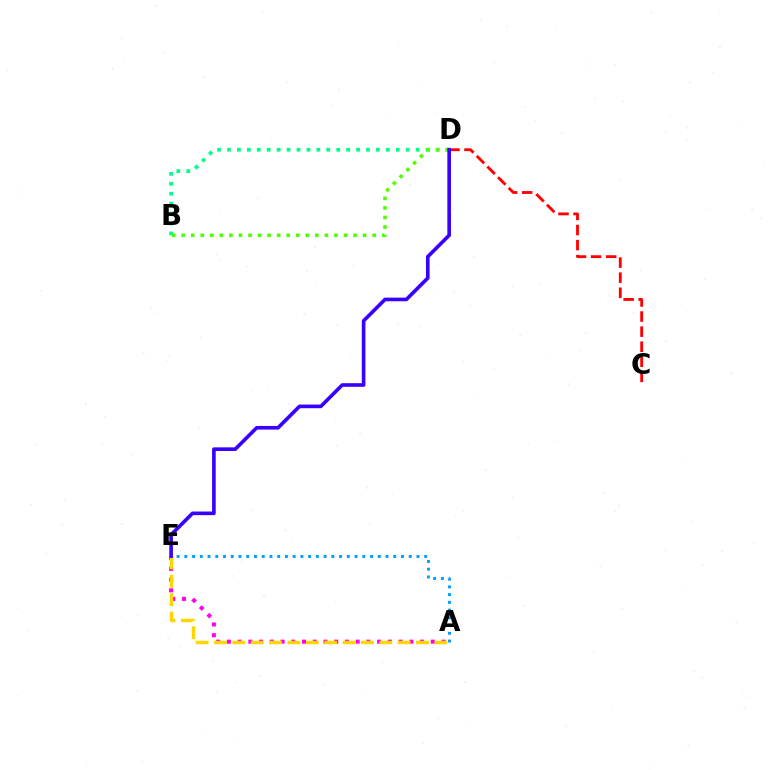{('A', 'E'): [{'color': '#ff00ed', 'line_style': 'dotted', 'thickness': 2.92}, {'color': '#ffd500', 'line_style': 'dashed', 'thickness': 2.49}, {'color': '#009eff', 'line_style': 'dotted', 'thickness': 2.1}], ('B', 'D'): [{'color': '#00ff86', 'line_style': 'dotted', 'thickness': 2.7}, {'color': '#4fff00', 'line_style': 'dotted', 'thickness': 2.59}], ('C', 'D'): [{'color': '#ff0000', 'line_style': 'dashed', 'thickness': 2.05}], ('D', 'E'): [{'color': '#3700ff', 'line_style': 'solid', 'thickness': 2.61}]}